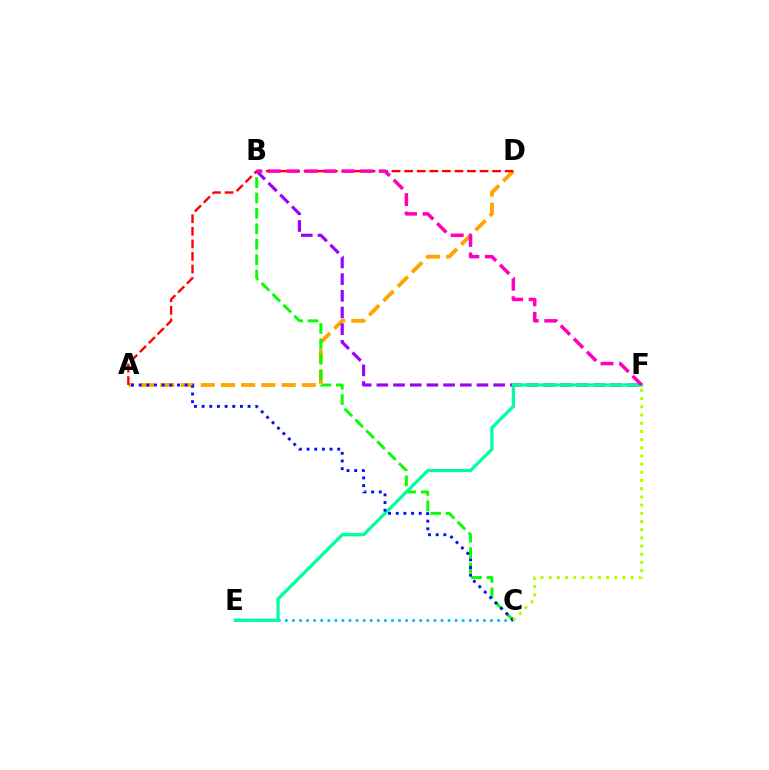{('A', 'D'): [{'color': '#ffa500', 'line_style': 'dashed', 'thickness': 2.75}, {'color': '#ff0000', 'line_style': 'dashed', 'thickness': 1.71}], ('B', 'C'): [{'color': '#08ff00', 'line_style': 'dashed', 'thickness': 2.09}], ('C', 'E'): [{'color': '#00b5ff', 'line_style': 'dotted', 'thickness': 1.92}], ('B', 'F'): [{'color': '#9b00ff', 'line_style': 'dashed', 'thickness': 2.27}, {'color': '#ff00bd', 'line_style': 'dashed', 'thickness': 2.51}], ('E', 'F'): [{'color': '#00ff9d', 'line_style': 'solid', 'thickness': 2.34}], ('A', 'C'): [{'color': '#0010ff', 'line_style': 'dotted', 'thickness': 2.08}], ('C', 'F'): [{'color': '#b3ff00', 'line_style': 'dotted', 'thickness': 2.23}]}